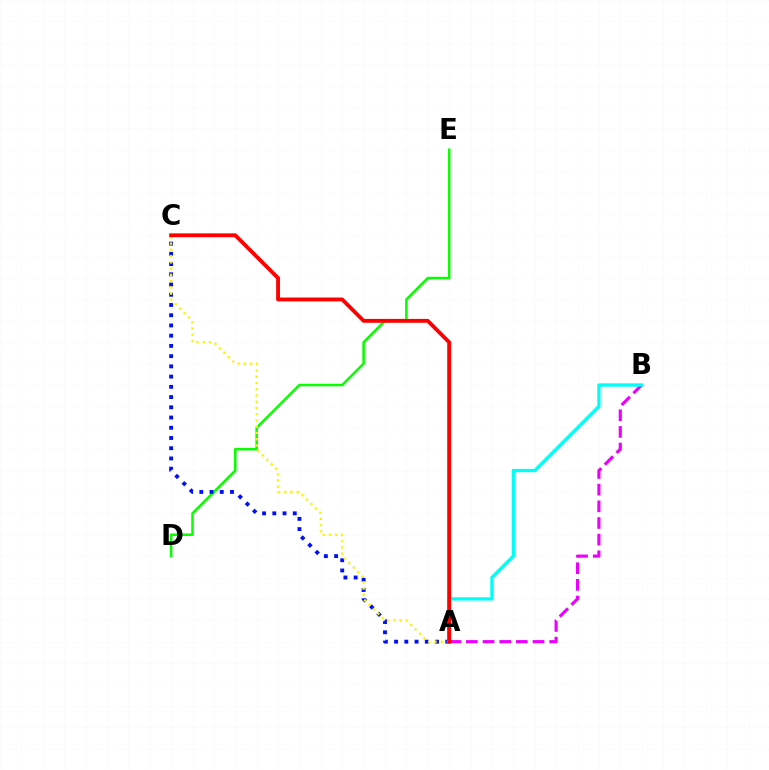{('A', 'B'): [{'color': '#ee00ff', 'line_style': 'dashed', 'thickness': 2.26}, {'color': '#00fff6', 'line_style': 'solid', 'thickness': 2.38}], ('D', 'E'): [{'color': '#08ff00', 'line_style': 'solid', 'thickness': 1.84}], ('A', 'C'): [{'color': '#0010ff', 'line_style': 'dotted', 'thickness': 2.78}, {'color': '#fcf500', 'line_style': 'dotted', 'thickness': 1.7}, {'color': '#ff0000', 'line_style': 'solid', 'thickness': 2.78}]}